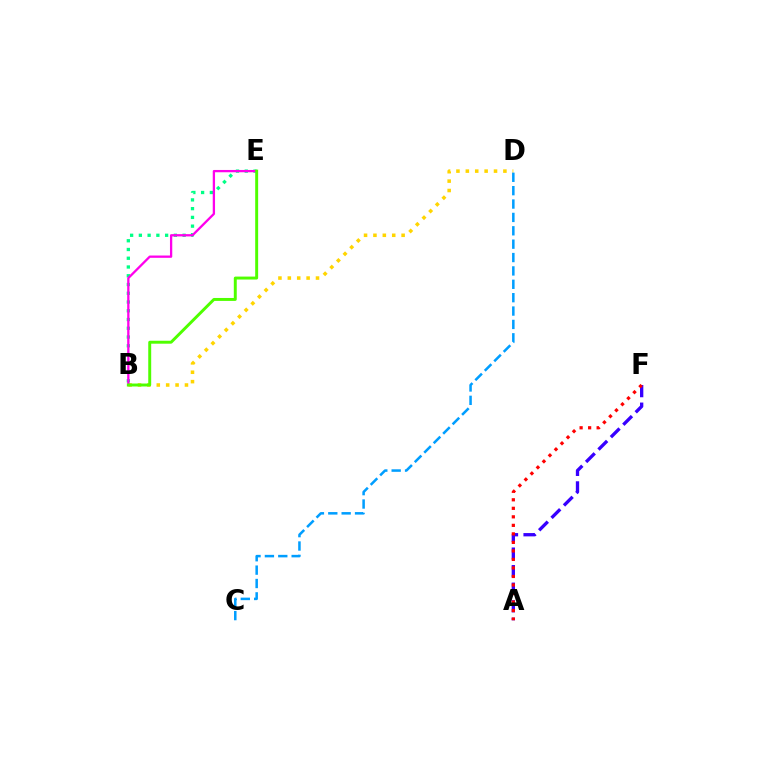{('B', 'D'): [{'color': '#ffd500', 'line_style': 'dotted', 'thickness': 2.55}], ('B', 'E'): [{'color': '#00ff86', 'line_style': 'dotted', 'thickness': 2.38}, {'color': '#ff00ed', 'line_style': 'solid', 'thickness': 1.65}, {'color': '#4fff00', 'line_style': 'solid', 'thickness': 2.12}], ('C', 'D'): [{'color': '#009eff', 'line_style': 'dashed', 'thickness': 1.82}], ('A', 'F'): [{'color': '#3700ff', 'line_style': 'dashed', 'thickness': 2.38}, {'color': '#ff0000', 'line_style': 'dotted', 'thickness': 2.31}]}